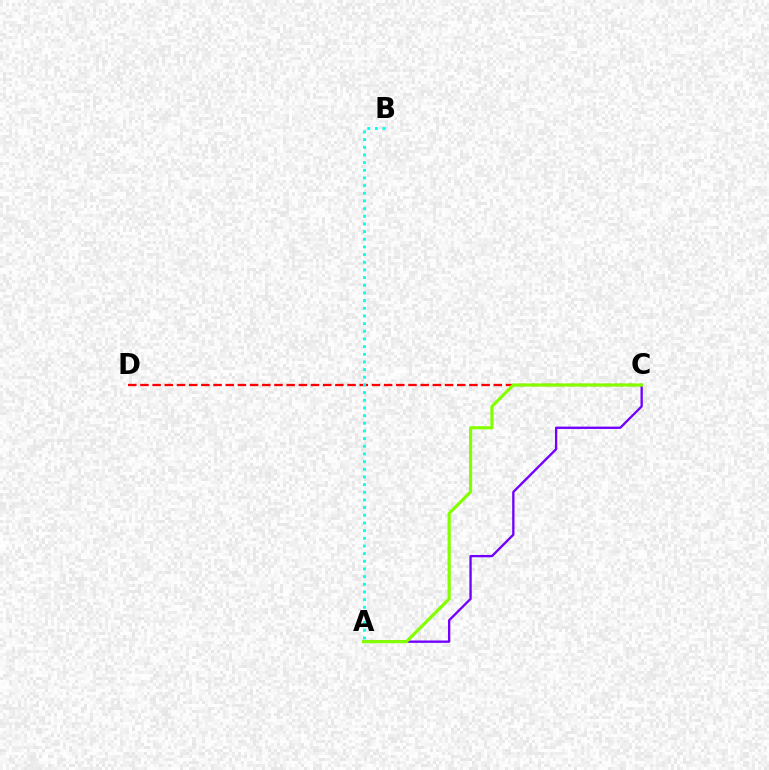{('C', 'D'): [{'color': '#ff0000', 'line_style': 'dashed', 'thickness': 1.66}], ('A', 'C'): [{'color': '#7200ff', 'line_style': 'solid', 'thickness': 1.69}, {'color': '#84ff00', 'line_style': 'solid', 'thickness': 2.28}], ('A', 'B'): [{'color': '#00fff6', 'line_style': 'dotted', 'thickness': 2.08}]}